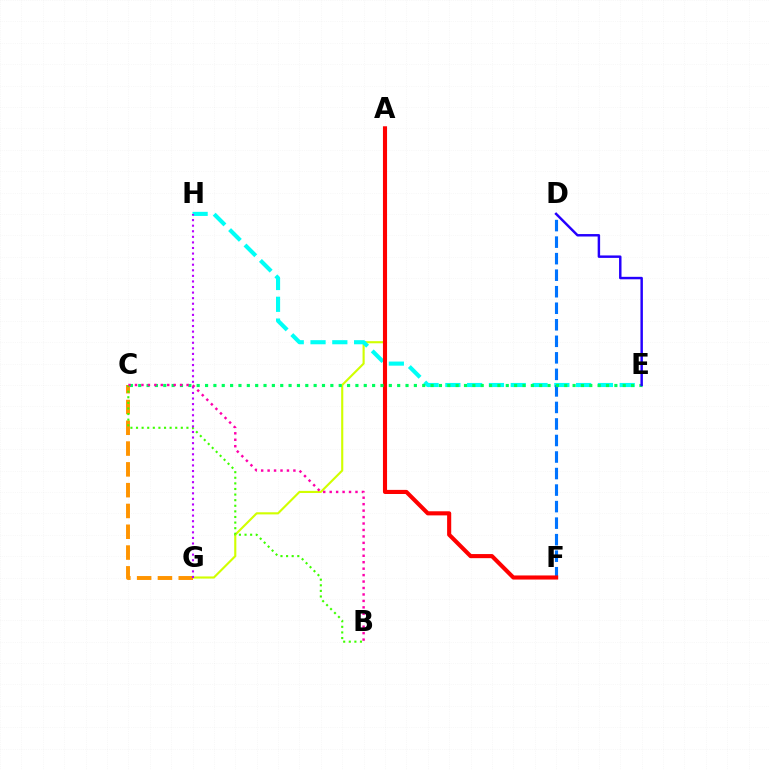{('A', 'G'): [{'color': '#d1ff00', 'line_style': 'solid', 'thickness': 1.53}], ('C', 'G'): [{'color': '#ff9400', 'line_style': 'dashed', 'thickness': 2.83}], ('B', 'C'): [{'color': '#3dff00', 'line_style': 'dotted', 'thickness': 1.52}, {'color': '#ff00ac', 'line_style': 'dotted', 'thickness': 1.75}], ('E', 'H'): [{'color': '#00fff6', 'line_style': 'dashed', 'thickness': 2.96}], ('D', 'F'): [{'color': '#0074ff', 'line_style': 'dashed', 'thickness': 2.25}], ('A', 'F'): [{'color': '#ff0000', 'line_style': 'solid', 'thickness': 2.96}], ('C', 'E'): [{'color': '#00ff5c', 'line_style': 'dotted', 'thickness': 2.27}], ('G', 'H'): [{'color': '#b900ff', 'line_style': 'dotted', 'thickness': 1.51}], ('D', 'E'): [{'color': '#2500ff', 'line_style': 'solid', 'thickness': 1.77}]}